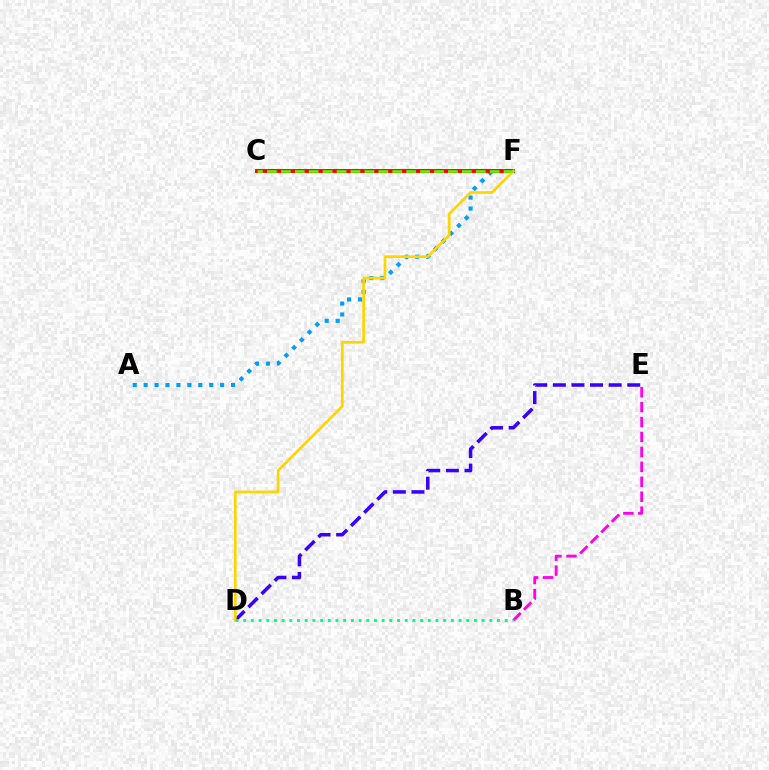{('A', 'F'): [{'color': '#009eff', 'line_style': 'dotted', 'thickness': 2.97}], ('B', 'E'): [{'color': '#ff00ed', 'line_style': 'dashed', 'thickness': 2.03}], ('C', 'F'): [{'color': '#ff0000', 'line_style': 'solid', 'thickness': 2.79}, {'color': '#4fff00', 'line_style': 'dashed', 'thickness': 1.89}], ('D', 'E'): [{'color': '#3700ff', 'line_style': 'dashed', 'thickness': 2.53}], ('D', 'F'): [{'color': '#ffd500', 'line_style': 'solid', 'thickness': 1.93}], ('B', 'D'): [{'color': '#00ff86', 'line_style': 'dotted', 'thickness': 2.09}]}